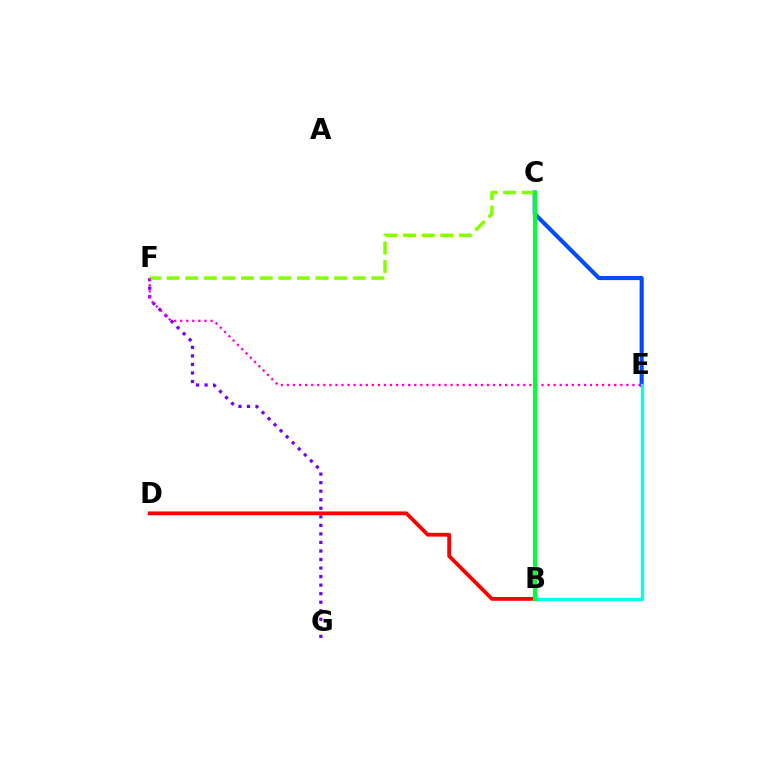{('C', 'E'): [{'color': '#004bff', 'line_style': 'solid', 'thickness': 2.94}], ('F', 'G'): [{'color': '#7200ff', 'line_style': 'dotted', 'thickness': 2.32}], ('B', 'E'): [{'color': '#00fff6', 'line_style': 'solid', 'thickness': 2.4}], ('B', 'C'): [{'color': '#ffbd00', 'line_style': 'solid', 'thickness': 2.93}, {'color': '#00ff39', 'line_style': 'solid', 'thickness': 2.99}], ('B', 'D'): [{'color': '#ff0000', 'line_style': 'solid', 'thickness': 2.73}], ('C', 'F'): [{'color': '#84ff00', 'line_style': 'dashed', 'thickness': 2.53}], ('E', 'F'): [{'color': '#ff00cf', 'line_style': 'dotted', 'thickness': 1.65}]}